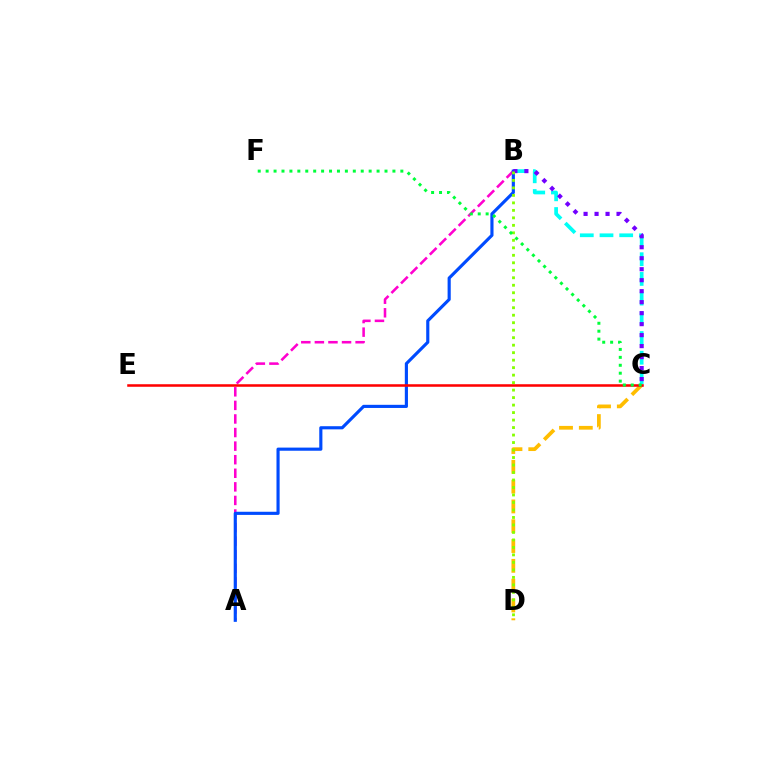{('A', 'B'): [{'color': '#ff00cf', 'line_style': 'dashed', 'thickness': 1.84}, {'color': '#004bff', 'line_style': 'solid', 'thickness': 2.26}], ('B', 'C'): [{'color': '#00fff6', 'line_style': 'dashed', 'thickness': 2.68}, {'color': '#7200ff', 'line_style': 'dotted', 'thickness': 2.98}], ('C', 'D'): [{'color': '#ffbd00', 'line_style': 'dashed', 'thickness': 2.69}], ('C', 'E'): [{'color': '#ff0000', 'line_style': 'solid', 'thickness': 1.83}], ('B', 'D'): [{'color': '#84ff00', 'line_style': 'dotted', 'thickness': 2.03}], ('C', 'F'): [{'color': '#00ff39', 'line_style': 'dotted', 'thickness': 2.15}]}